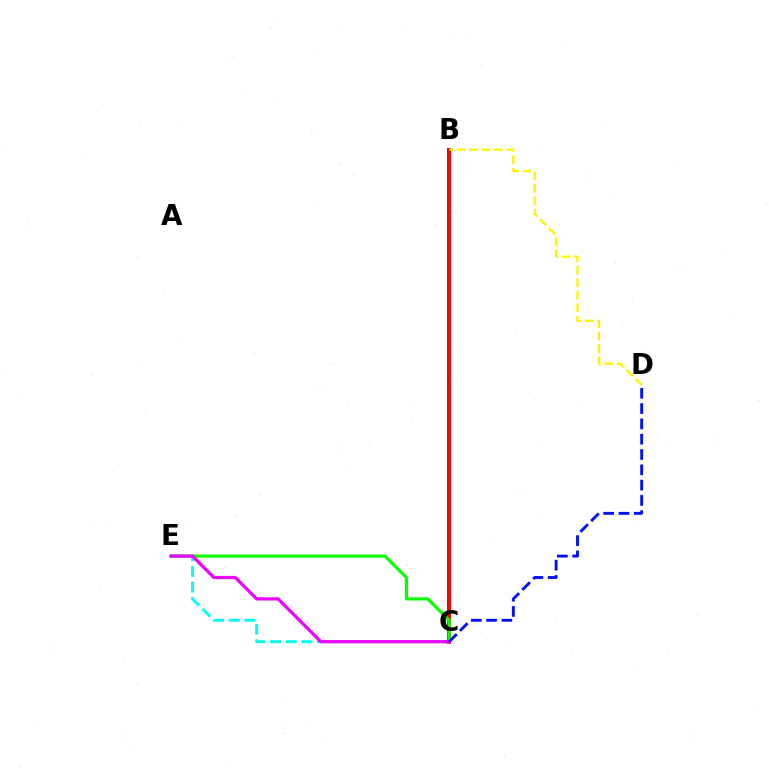{('B', 'C'): [{'color': '#ff0000', 'line_style': 'solid', 'thickness': 2.89}], ('C', 'E'): [{'color': '#08ff00', 'line_style': 'solid', 'thickness': 2.28}, {'color': '#00fff6', 'line_style': 'dashed', 'thickness': 2.12}, {'color': '#ee00ff', 'line_style': 'solid', 'thickness': 2.32}], ('B', 'D'): [{'color': '#fcf500', 'line_style': 'dashed', 'thickness': 1.69}], ('C', 'D'): [{'color': '#0010ff', 'line_style': 'dashed', 'thickness': 2.08}]}